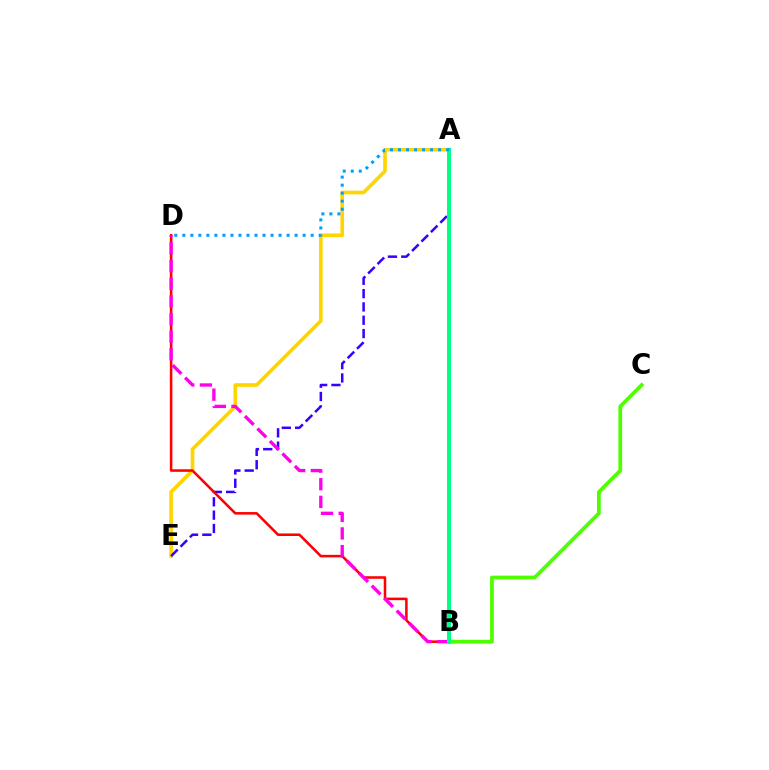{('A', 'E'): [{'color': '#ffd500', 'line_style': 'solid', 'thickness': 2.63}, {'color': '#3700ff', 'line_style': 'dashed', 'thickness': 1.81}], ('B', 'C'): [{'color': '#4fff00', 'line_style': 'solid', 'thickness': 2.7}], ('B', 'D'): [{'color': '#ff0000', 'line_style': 'solid', 'thickness': 1.84}, {'color': '#ff00ed', 'line_style': 'dashed', 'thickness': 2.4}], ('A', 'B'): [{'color': '#00ff86', 'line_style': 'solid', 'thickness': 2.91}], ('A', 'D'): [{'color': '#009eff', 'line_style': 'dotted', 'thickness': 2.18}]}